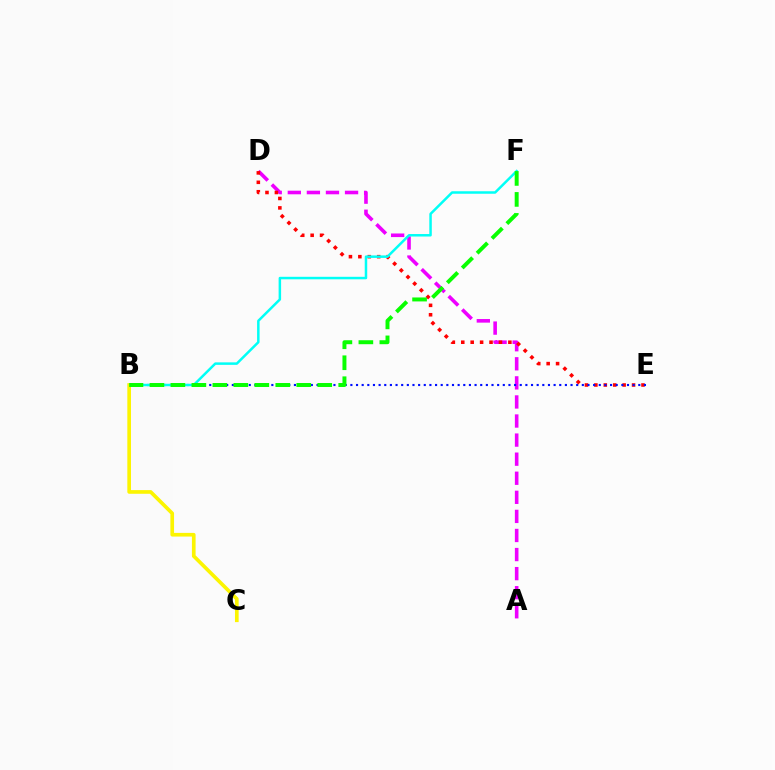{('A', 'D'): [{'color': '#ee00ff', 'line_style': 'dashed', 'thickness': 2.59}], ('D', 'E'): [{'color': '#ff0000', 'line_style': 'dotted', 'thickness': 2.56}], ('B', 'E'): [{'color': '#0010ff', 'line_style': 'dotted', 'thickness': 1.53}], ('B', 'F'): [{'color': '#00fff6', 'line_style': 'solid', 'thickness': 1.79}, {'color': '#08ff00', 'line_style': 'dashed', 'thickness': 2.85}], ('B', 'C'): [{'color': '#fcf500', 'line_style': 'solid', 'thickness': 2.64}]}